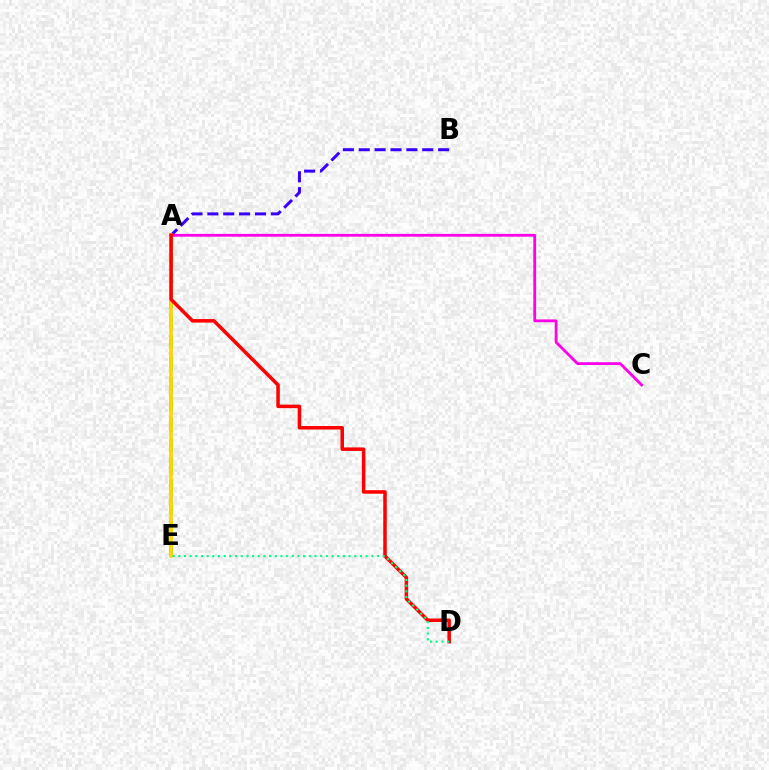{('A', 'E'): [{'color': '#4fff00', 'line_style': 'dashed', 'thickness': 2.8}, {'color': '#009eff', 'line_style': 'dashed', 'thickness': 1.75}, {'color': '#ffd500', 'line_style': 'solid', 'thickness': 2.6}], ('A', 'B'): [{'color': '#3700ff', 'line_style': 'dashed', 'thickness': 2.16}], ('A', 'C'): [{'color': '#ff00ed', 'line_style': 'solid', 'thickness': 2.02}], ('A', 'D'): [{'color': '#ff0000', 'line_style': 'solid', 'thickness': 2.53}], ('D', 'E'): [{'color': '#00ff86', 'line_style': 'dotted', 'thickness': 1.54}]}